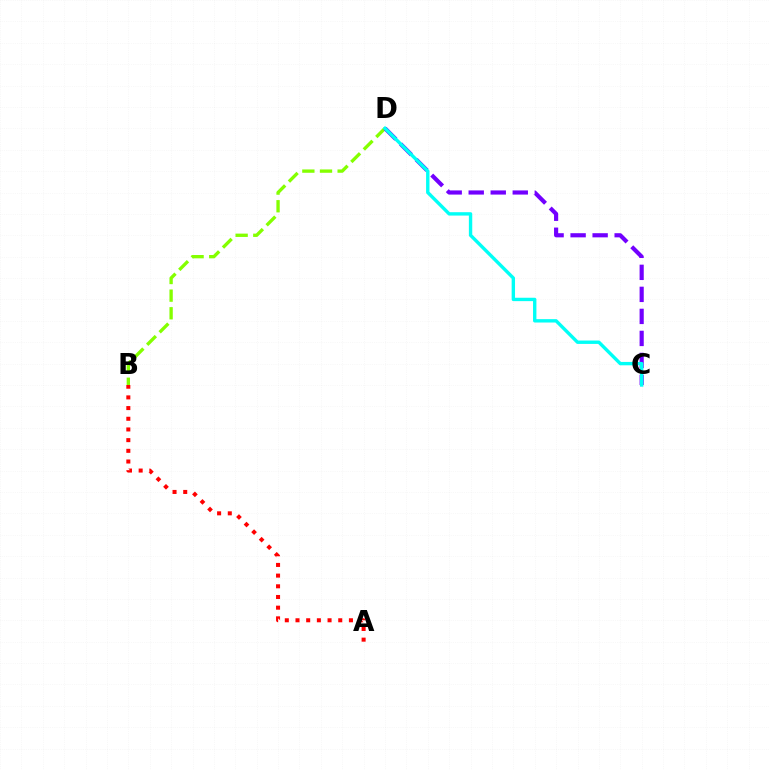{('B', 'D'): [{'color': '#84ff00', 'line_style': 'dashed', 'thickness': 2.4}], ('C', 'D'): [{'color': '#7200ff', 'line_style': 'dashed', 'thickness': 2.99}, {'color': '#00fff6', 'line_style': 'solid', 'thickness': 2.43}], ('A', 'B'): [{'color': '#ff0000', 'line_style': 'dotted', 'thickness': 2.9}]}